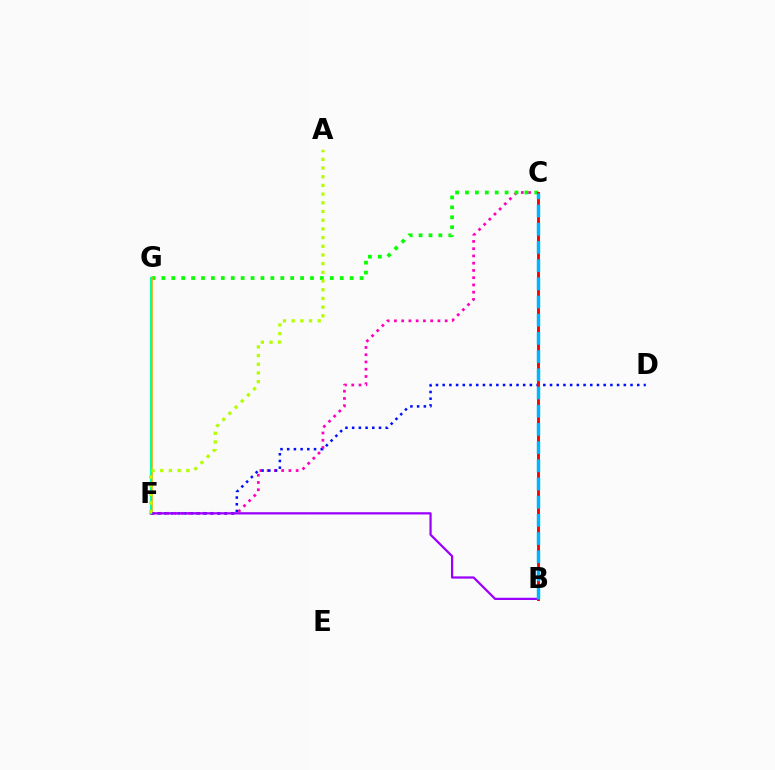{('C', 'F'): [{'color': '#ff00bd', 'line_style': 'dotted', 'thickness': 1.97}], ('C', 'G'): [{'color': '#08ff00', 'line_style': 'dotted', 'thickness': 2.69}], ('F', 'G'): [{'color': '#ffa500', 'line_style': 'solid', 'thickness': 1.91}, {'color': '#00ff9d', 'line_style': 'solid', 'thickness': 1.5}], ('D', 'F'): [{'color': '#0010ff', 'line_style': 'dotted', 'thickness': 1.82}], ('B', 'F'): [{'color': '#9b00ff', 'line_style': 'solid', 'thickness': 1.61}], ('B', 'C'): [{'color': '#ff0000', 'line_style': 'solid', 'thickness': 2.09}, {'color': '#00b5ff', 'line_style': 'dashed', 'thickness': 2.47}], ('A', 'F'): [{'color': '#b3ff00', 'line_style': 'dotted', 'thickness': 2.36}]}